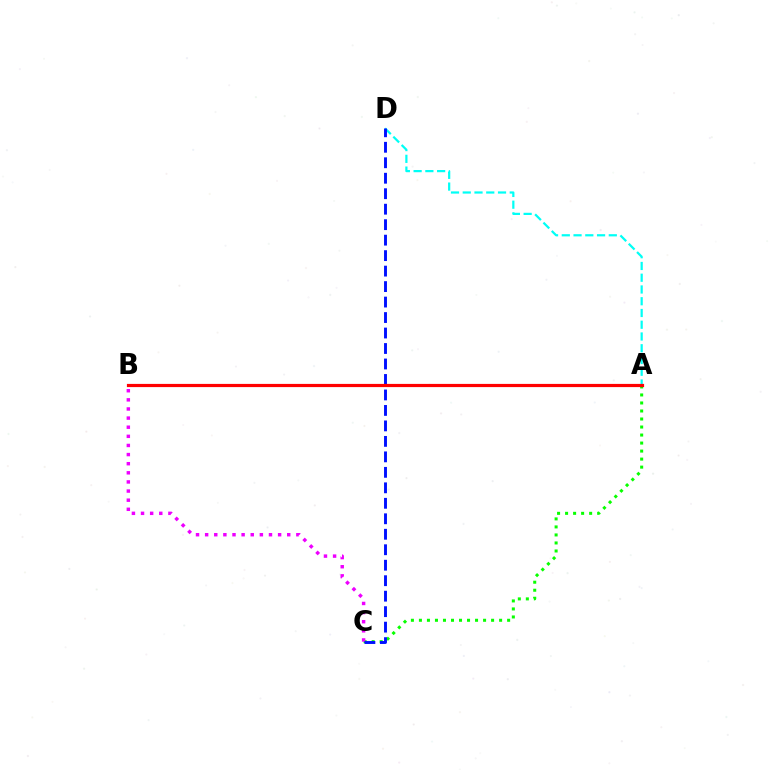{('A', 'D'): [{'color': '#00fff6', 'line_style': 'dashed', 'thickness': 1.6}], ('A', 'C'): [{'color': '#08ff00', 'line_style': 'dotted', 'thickness': 2.18}], ('A', 'B'): [{'color': '#fcf500', 'line_style': 'solid', 'thickness': 2.08}, {'color': '#ff0000', 'line_style': 'solid', 'thickness': 2.3}], ('B', 'C'): [{'color': '#ee00ff', 'line_style': 'dotted', 'thickness': 2.48}], ('C', 'D'): [{'color': '#0010ff', 'line_style': 'dashed', 'thickness': 2.1}]}